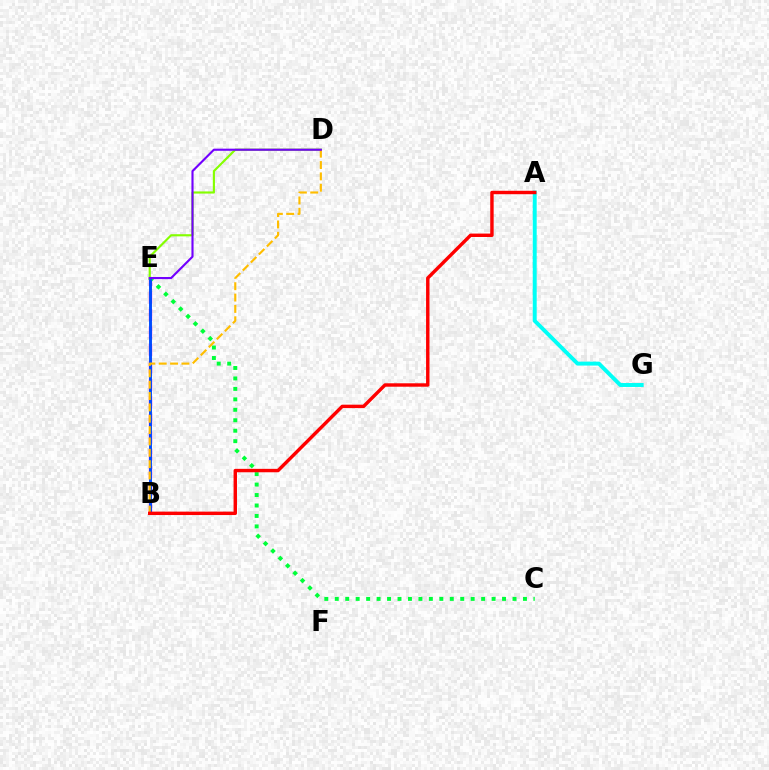{('B', 'E'): [{'color': '#ff00cf', 'line_style': 'dashed', 'thickness': 2.38}, {'color': '#004bff', 'line_style': 'solid', 'thickness': 2.11}], ('C', 'E'): [{'color': '#00ff39', 'line_style': 'dotted', 'thickness': 2.84}], ('A', 'G'): [{'color': '#00fff6', 'line_style': 'solid', 'thickness': 2.84}], ('D', 'E'): [{'color': '#84ff00', 'line_style': 'solid', 'thickness': 1.55}, {'color': '#7200ff', 'line_style': 'solid', 'thickness': 1.53}], ('B', 'D'): [{'color': '#ffbd00', 'line_style': 'dashed', 'thickness': 1.54}], ('A', 'B'): [{'color': '#ff0000', 'line_style': 'solid', 'thickness': 2.46}]}